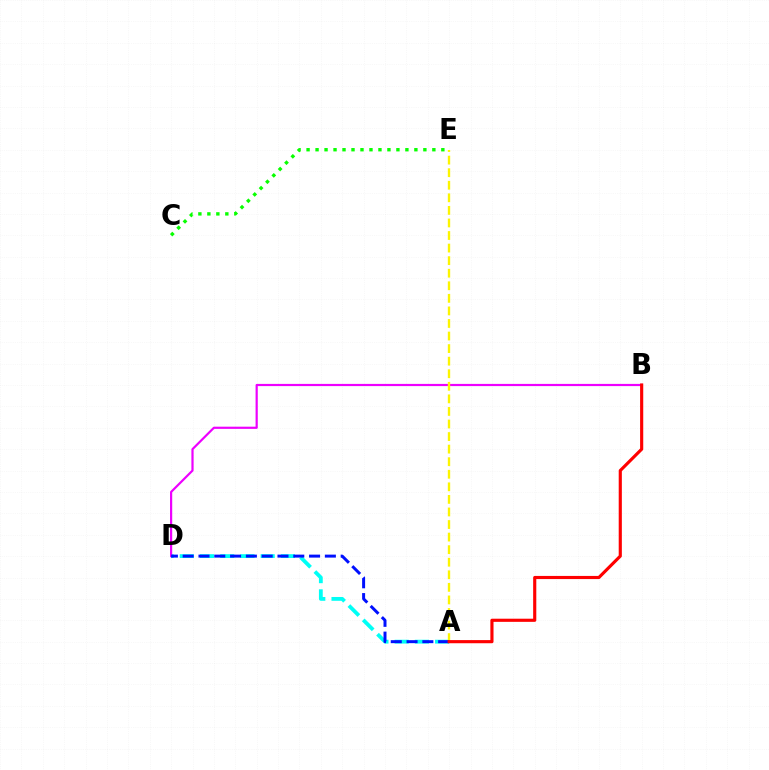{('C', 'E'): [{'color': '#08ff00', 'line_style': 'dotted', 'thickness': 2.44}], ('A', 'D'): [{'color': '#00fff6', 'line_style': 'dashed', 'thickness': 2.75}, {'color': '#0010ff', 'line_style': 'dashed', 'thickness': 2.15}], ('B', 'D'): [{'color': '#ee00ff', 'line_style': 'solid', 'thickness': 1.58}], ('A', 'E'): [{'color': '#fcf500', 'line_style': 'dashed', 'thickness': 1.71}], ('A', 'B'): [{'color': '#ff0000', 'line_style': 'solid', 'thickness': 2.26}]}